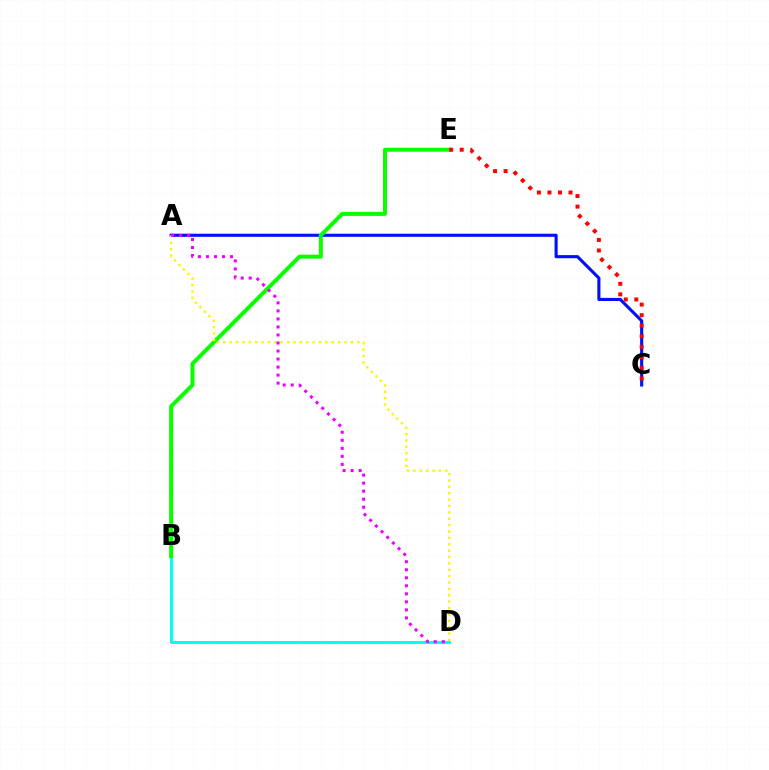{('B', 'D'): [{'color': '#00fff6', 'line_style': 'solid', 'thickness': 2.2}], ('A', 'C'): [{'color': '#0010ff', 'line_style': 'solid', 'thickness': 2.24}], ('B', 'E'): [{'color': '#08ff00', 'line_style': 'solid', 'thickness': 2.86}], ('A', 'D'): [{'color': '#fcf500', 'line_style': 'dotted', 'thickness': 1.73}, {'color': '#ee00ff', 'line_style': 'dotted', 'thickness': 2.18}], ('C', 'E'): [{'color': '#ff0000', 'line_style': 'dotted', 'thickness': 2.87}]}